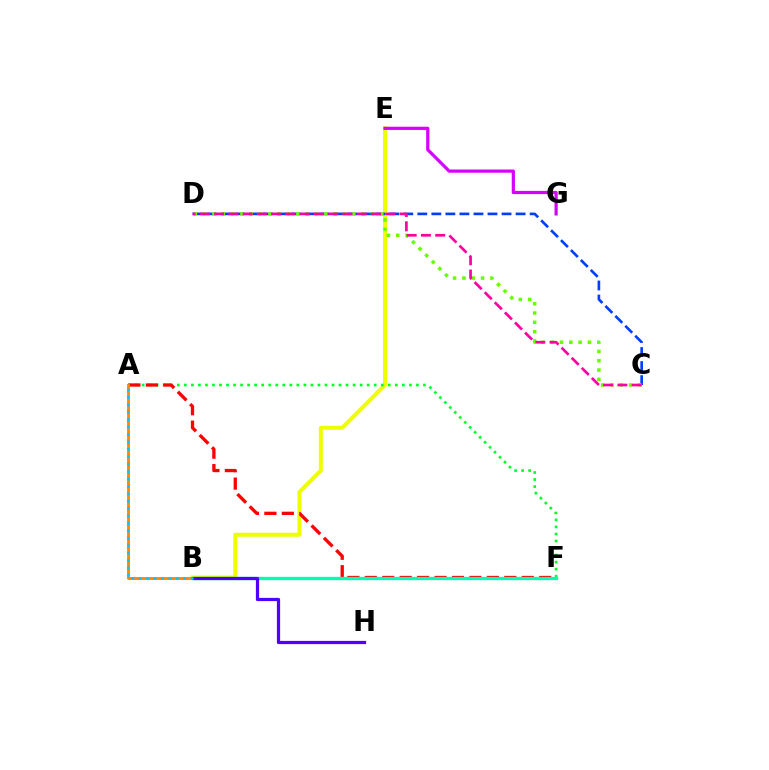{('B', 'E'): [{'color': '#eeff00', 'line_style': 'solid', 'thickness': 2.86}], ('A', 'F'): [{'color': '#00ff27', 'line_style': 'dotted', 'thickness': 1.91}, {'color': '#ff0000', 'line_style': 'dashed', 'thickness': 2.37}], ('C', 'D'): [{'color': '#003fff', 'line_style': 'dashed', 'thickness': 1.91}, {'color': '#66ff00', 'line_style': 'dotted', 'thickness': 2.53}, {'color': '#ff00a0', 'line_style': 'dashed', 'thickness': 1.94}], ('A', 'B'): [{'color': '#ff8800', 'line_style': 'solid', 'thickness': 2.04}, {'color': '#00c7ff', 'line_style': 'dotted', 'thickness': 2.01}], ('B', 'F'): [{'color': '#00ffaf', 'line_style': 'solid', 'thickness': 2.38}], ('B', 'H'): [{'color': '#4f00ff', 'line_style': 'solid', 'thickness': 2.31}], ('E', 'G'): [{'color': '#d600ff', 'line_style': 'solid', 'thickness': 2.31}]}